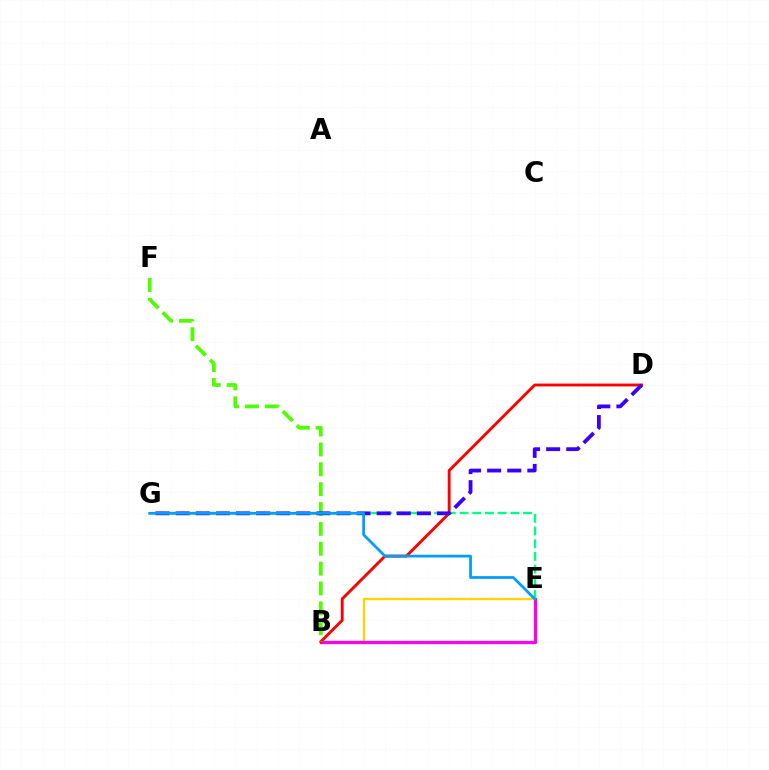{('B', 'E'): [{'color': '#ffd500', 'line_style': 'solid', 'thickness': 1.68}, {'color': '#ff00ed', 'line_style': 'solid', 'thickness': 2.35}], ('B', 'D'): [{'color': '#ff0000', 'line_style': 'solid', 'thickness': 2.08}], ('B', 'F'): [{'color': '#4fff00', 'line_style': 'dashed', 'thickness': 2.7}], ('E', 'G'): [{'color': '#00ff86', 'line_style': 'dashed', 'thickness': 1.73}, {'color': '#009eff', 'line_style': 'solid', 'thickness': 1.98}], ('D', 'G'): [{'color': '#3700ff', 'line_style': 'dashed', 'thickness': 2.73}]}